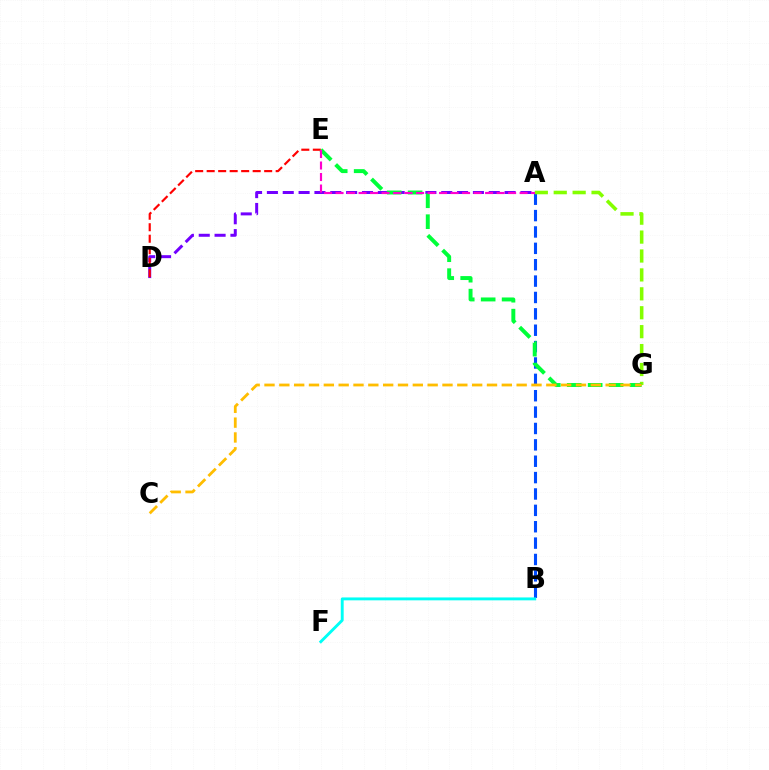{('A', 'B'): [{'color': '#004bff', 'line_style': 'dashed', 'thickness': 2.22}], ('A', 'G'): [{'color': '#84ff00', 'line_style': 'dashed', 'thickness': 2.57}], ('A', 'D'): [{'color': '#7200ff', 'line_style': 'dashed', 'thickness': 2.15}], ('E', 'G'): [{'color': '#00ff39', 'line_style': 'dashed', 'thickness': 2.84}], ('D', 'E'): [{'color': '#ff0000', 'line_style': 'dashed', 'thickness': 1.56}], ('B', 'F'): [{'color': '#00fff6', 'line_style': 'solid', 'thickness': 2.08}], ('C', 'G'): [{'color': '#ffbd00', 'line_style': 'dashed', 'thickness': 2.01}], ('A', 'E'): [{'color': '#ff00cf', 'line_style': 'dashed', 'thickness': 1.56}]}